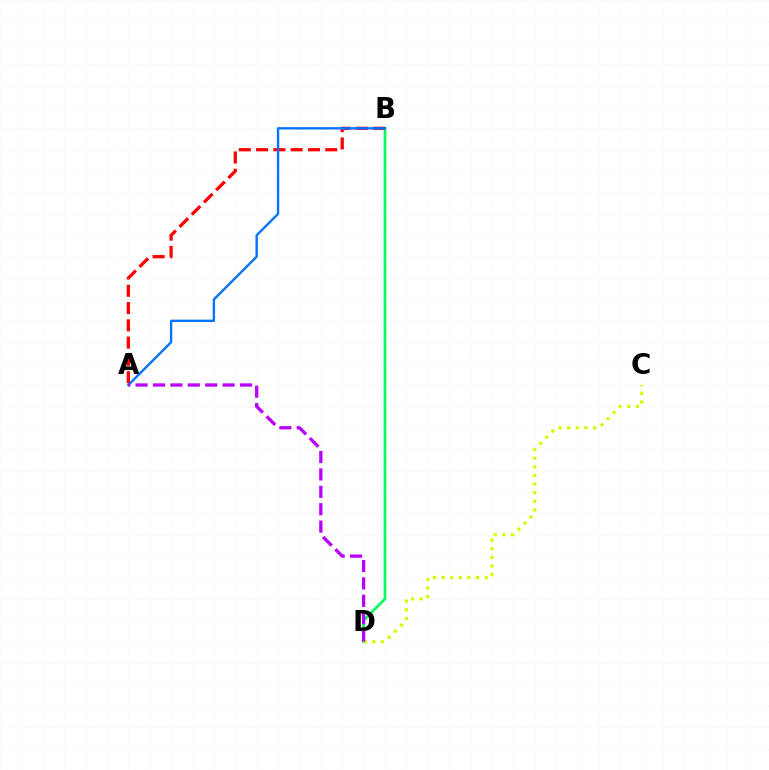{('B', 'D'): [{'color': '#00ff5c', 'line_style': 'solid', 'thickness': 1.95}], ('A', 'B'): [{'color': '#ff0000', 'line_style': 'dashed', 'thickness': 2.35}, {'color': '#0074ff', 'line_style': 'solid', 'thickness': 1.71}], ('C', 'D'): [{'color': '#d1ff00', 'line_style': 'dotted', 'thickness': 2.34}], ('A', 'D'): [{'color': '#b900ff', 'line_style': 'dashed', 'thickness': 2.36}]}